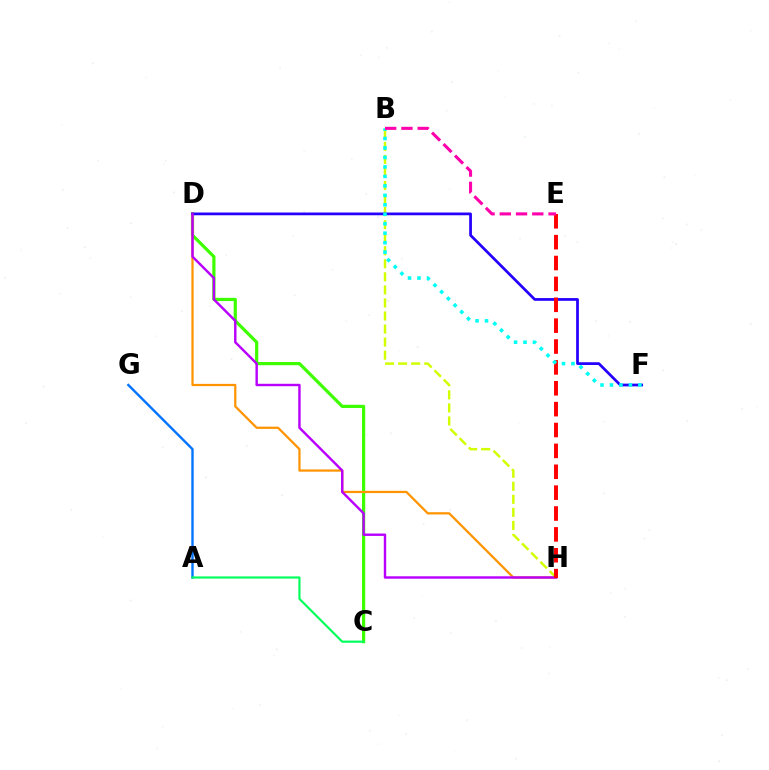{('A', 'G'): [{'color': '#0074ff', 'line_style': 'solid', 'thickness': 1.72}], ('C', 'D'): [{'color': '#3dff00', 'line_style': 'solid', 'thickness': 2.3}], ('D', 'H'): [{'color': '#ff9400', 'line_style': 'solid', 'thickness': 1.62}, {'color': '#b900ff', 'line_style': 'solid', 'thickness': 1.75}], ('B', 'H'): [{'color': '#d1ff00', 'line_style': 'dashed', 'thickness': 1.77}], ('D', 'F'): [{'color': '#2500ff', 'line_style': 'solid', 'thickness': 1.97}], ('E', 'H'): [{'color': '#ff0000', 'line_style': 'dashed', 'thickness': 2.84}], ('B', 'F'): [{'color': '#00fff6', 'line_style': 'dotted', 'thickness': 2.57}], ('A', 'C'): [{'color': '#00ff5c', 'line_style': 'solid', 'thickness': 1.57}], ('B', 'E'): [{'color': '#ff00ac', 'line_style': 'dashed', 'thickness': 2.21}]}